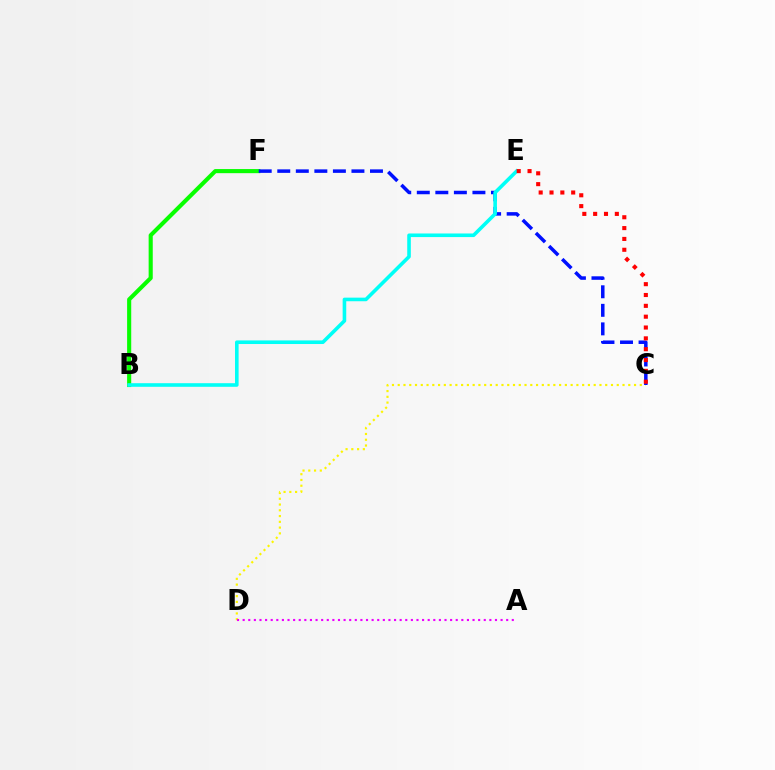{('C', 'D'): [{'color': '#fcf500', 'line_style': 'dotted', 'thickness': 1.57}], ('B', 'F'): [{'color': '#08ff00', 'line_style': 'solid', 'thickness': 2.96}], ('A', 'D'): [{'color': '#ee00ff', 'line_style': 'dotted', 'thickness': 1.52}], ('C', 'F'): [{'color': '#0010ff', 'line_style': 'dashed', 'thickness': 2.52}], ('B', 'E'): [{'color': '#00fff6', 'line_style': 'solid', 'thickness': 2.59}], ('C', 'E'): [{'color': '#ff0000', 'line_style': 'dotted', 'thickness': 2.94}]}